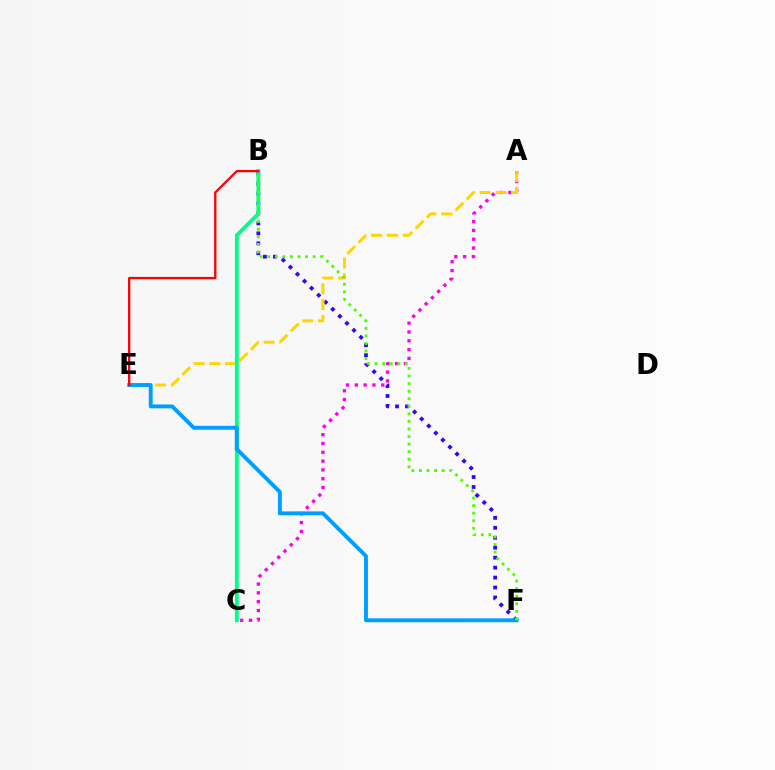{('A', 'C'): [{'color': '#ff00ed', 'line_style': 'dotted', 'thickness': 2.39}], ('B', 'F'): [{'color': '#3700ff', 'line_style': 'dotted', 'thickness': 2.7}, {'color': '#4fff00', 'line_style': 'dotted', 'thickness': 2.06}], ('A', 'E'): [{'color': '#ffd500', 'line_style': 'dashed', 'thickness': 2.14}], ('B', 'C'): [{'color': '#00ff86', 'line_style': 'solid', 'thickness': 2.75}], ('E', 'F'): [{'color': '#009eff', 'line_style': 'solid', 'thickness': 2.8}], ('B', 'E'): [{'color': '#ff0000', 'line_style': 'solid', 'thickness': 1.66}]}